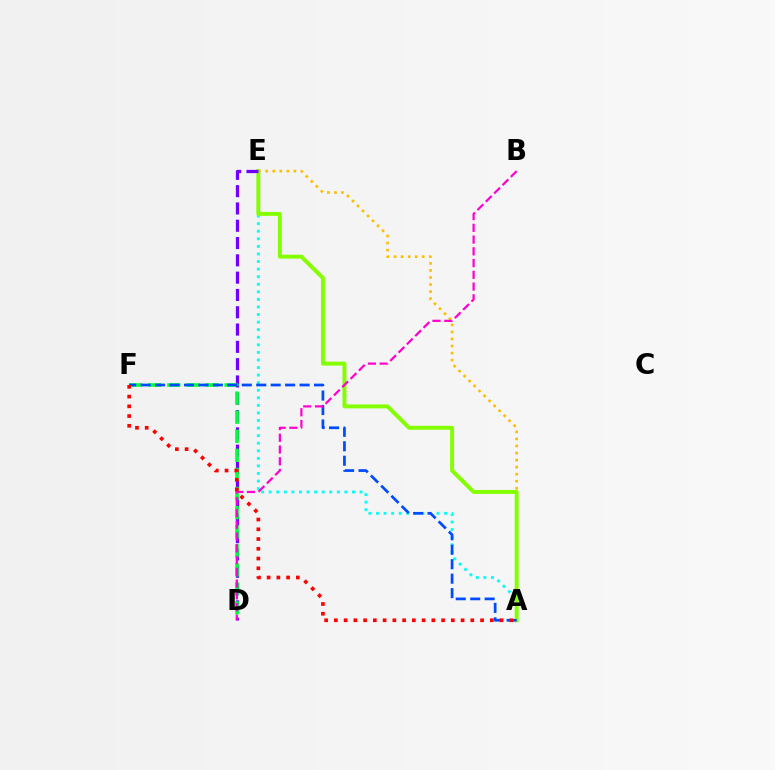{('A', 'E'): [{'color': '#00fff6', 'line_style': 'dotted', 'thickness': 2.06}, {'color': '#ffbd00', 'line_style': 'dotted', 'thickness': 1.91}, {'color': '#84ff00', 'line_style': 'solid', 'thickness': 2.84}], ('D', 'E'): [{'color': '#7200ff', 'line_style': 'dashed', 'thickness': 2.35}], ('D', 'F'): [{'color': '#00ff39', 'line_style': 'dashed', 'thickness': 2.59}], ('A', 'F'): [{'color': '#004bff', 'line_style': 'dashed', 'thickness': 1.96}, {'color': '#ff0000', 'line_style': 'dotted', 'thickness': 2.65}], ('B', 'D'): [{'color': '#ff00cf', 'line_style': 'dashed', 'thickness': 1.6}]}